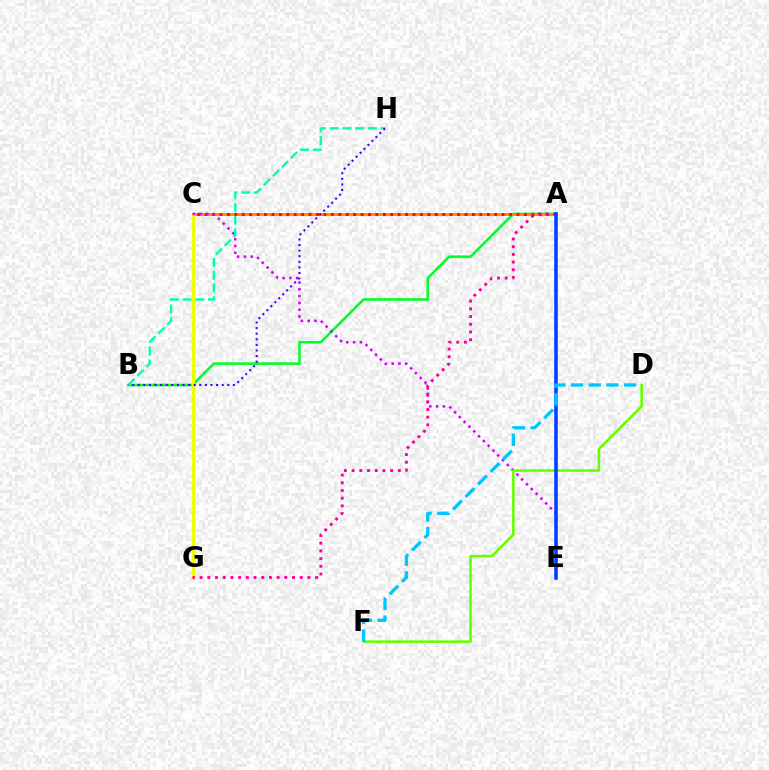{('A', 'B'): [{'color': '#00ff27', 'line_style': 'solid', 'thickness': 1.85}], ('A', 'C'): [{'color': '#ff8800', 'line_style': 'solid', 'thickness': 2.04}, {'color': '#ff0000', 'line_style': 'dotted', 'thickness': 2.02}], ('C', 'G'): [{'color': '#eeff00', 'line_style': 'solid', 'thickness': 2.33}], ('C', 'E'): [{'color': '#d600ff', 'line_style': 'dotted', 'thickness': 1.84}], ('D', 'F'): [{'color': '#66ff00', 'line_style': 'solid', 'thickness': 1.84}, {'color': '#00c7ff', 'line_style': 'dashed', 'thickness': 2.4}], ('B', 'H'): [{'color': '#00ffaf', 'line_style': 'dashed', 'thickness': 1.73}, {'color': '#4f00ff', 'line_style': 'dotted', 'thickness': 1.52}], ('A', 'G'): [{'color': '#ff00a0', 'line_style': 'dotted', 'thickness': 2.09}], ('A', 'E'): [{'color': '#003fff', 'line_style': 'solid', 'thickness': 2.55}]}